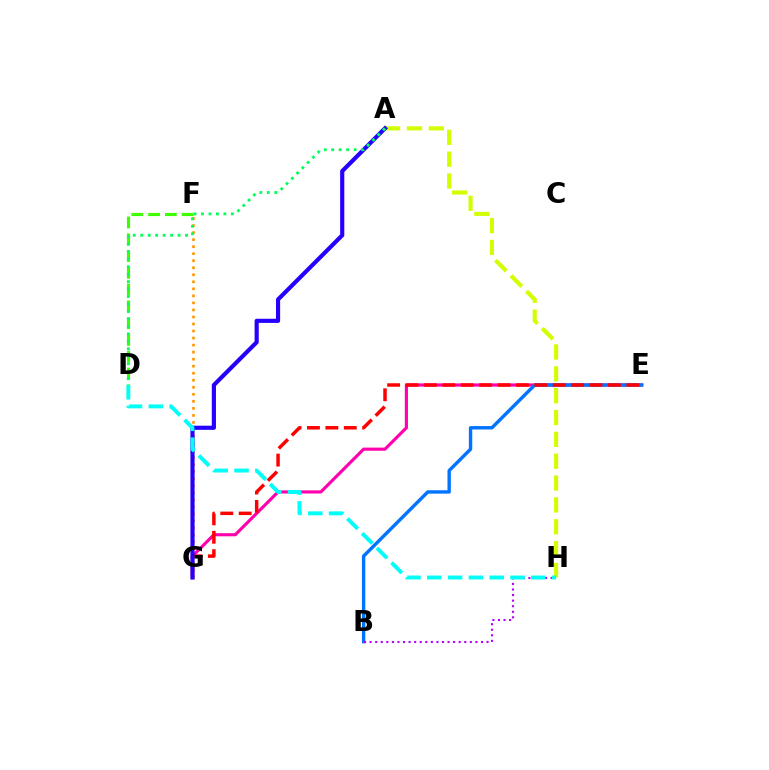{('D', 'F'): [{'color': '#3dff00', 'line_style': 'dashed', 'thickness': 2.28}], ('E', 'G'): [{'color': '#ff00ac', 'line_style': 'solid', 'thickness': 2.25}, {'color': '#ff0000', 'line_style': 'dashed', 'thickness': 2.5}], ('A', 'H'): [{'color': '#d1ff00', 'line_style': 'dashed', 'thickness': 2.97}], ('B', 'E'): [{'color': '#0074ff', 'line_style': 'solid', 'thickness': 2.44}], ('F', 'G'): [{'color': '#ff9400', 'line_style': 'dotted', 'thickness': 1.91}], ('B', 'H'): [{'color': '#b900ff', 'line_style': 'dotted', 'thickness': 1.51}], ('A', 'G'): [{'color': '#2500ff', 'line_style': 'solid', 'thickness': 2.99}], ('D', 'H'): [{'color': '#00fff6', 'line_style': 'dashed', 'thickness': 2.83}], ('A', 'D'): [{'color': '#00ff5c', 'line_style': 'dotted', 'thickness': 2.03}]}